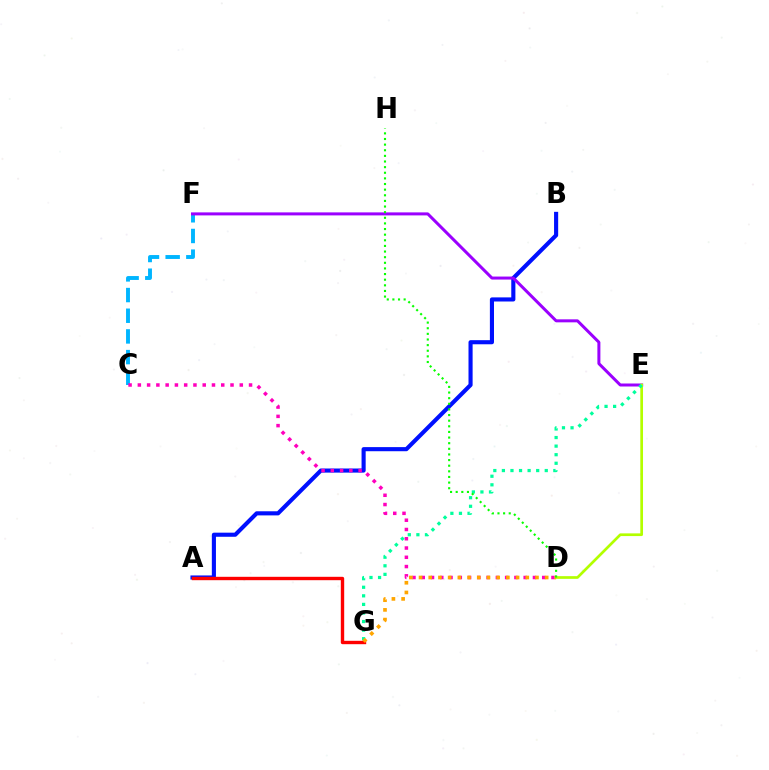{('C', 'F'): [{'color': '#00b5ff', 'line_style': 'dashed', 'thickness': 2.81}], ('A', 'B'): [{'color': '#0010ff', 'line_style': 'solid', 'thickness': 2.96}], ('A', 'G'): [{'color': '#ff0000', 'line_style': 'solid', 'thickness': 2.44}], ('E', 'F'): [{'color': '#9b00ff', 'line_style': 'solid', 'thickness': 2.16}], ('C', 'D'): [{'color': '#ff00bd', 'line_style': 'dotted', 'thickness': 2.52}], ('D', 'E'): [{'color': '#b3ff00', 'line_style': 'solid', 'thickness': 1.94}], ('E', 'G'): [{'color': '#00ff9d', 'line_style': 'dotted', 'thickness': 2.33}], ('D', 'G'): [{'color': '#ffa500', 'line_style': 'dotted', 'thickness': 2.64}], ('D', 'H'): [{'color': '#08ff00', 'line_style': 'dotted', 'thickness': 1.53}]}